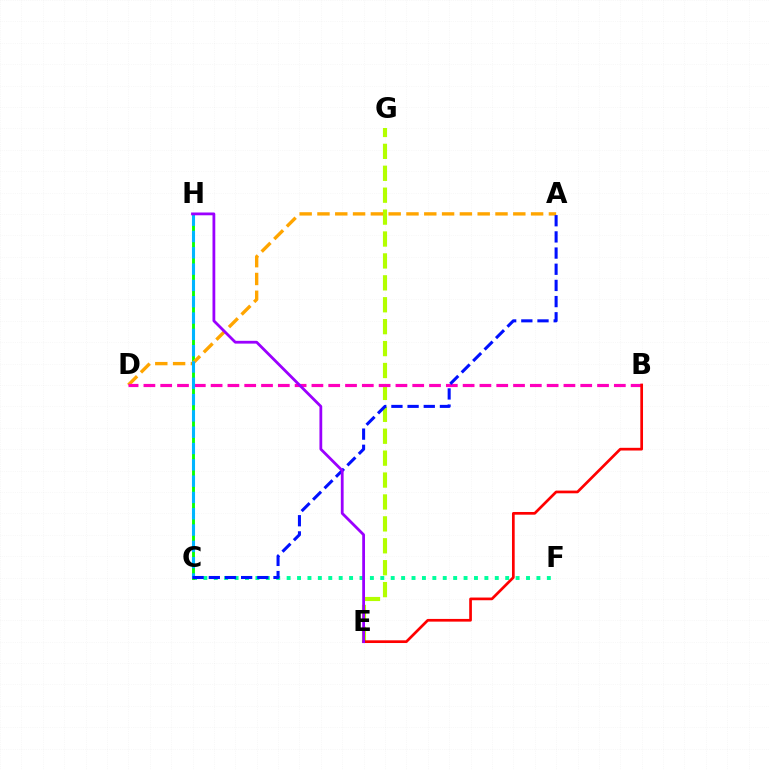{('E', 'G'): [{'color': '#b3ff00', 'line_style': 'dashed', 'thickness': 2.98}], ('C', 'F'): [{'color': '#00ff9d', 'line_style': 'dotted', 'thickness': 2.83}], ('C', 'H'): [{'color': '#08ff00', 'line_style': 'solid', 'thickness': 2.06}, {'color': '#00b5ff', 'line_style': 'dashed', 'thickness': 2.22}], ('A', 'D'): [{'color': '#ffa500', 'line_style': 'dashed', 'thickness': 2.42}], ('B', 'D'): [{'color': '#ff00bd', 'line_style': 'dashed', 'thickness': 2.28}], ('B', 'E'): [{'color': '#ff0000', 'line_style': 'solid', 'thickness': 1.95}], ('A', 'C'): [{'color': '#0010ff', 'line_style': 'dashed', 'thickness': 2.2}], ('E', 'H'): [{'color': '#9b00ff', 'line_style': 'solid', 'thickness': 2.01}]}